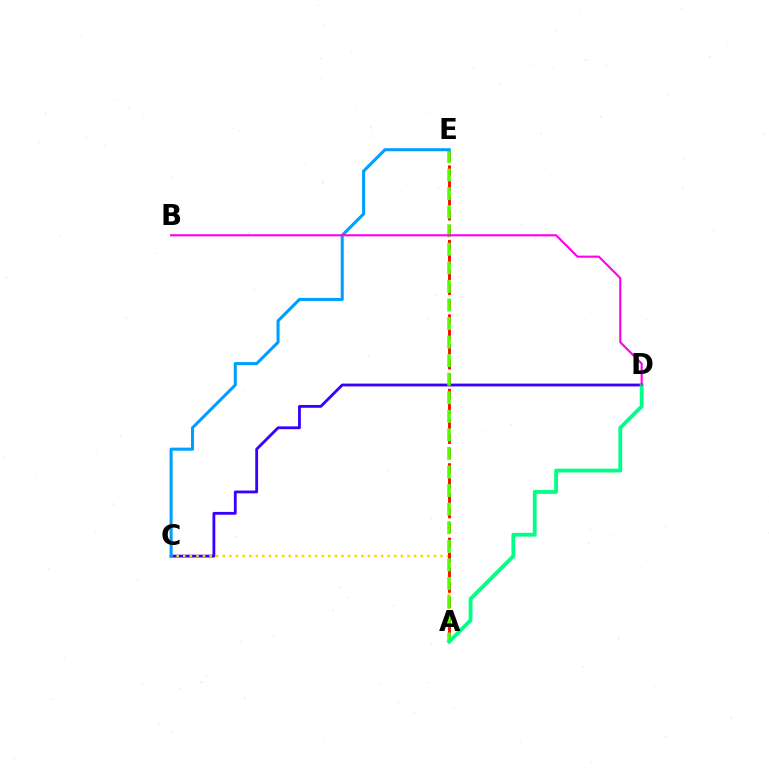{('C', 'D'): [{'color': '#3700ff', 'line_style': 'solid', 'thickness': 2.03}], ('A', 'C'): [{'color': '#ffd500', 'line_style': 'dotted', 'thickness': 1.79}], ('A', 'E'): [{'color': '#ff0000', 'line_style': 'dashed', 'thickness': 2.02}, {'color': '#4fff00', 'line_style': 'dashed', 'thickness': 2.52}], ('C', 'E'): [{'color': '#009eff', 'line_style': 'solid', 'thickness': 2.2}], ('A', 'D'): [{'color': '#00ff86', 'line_style': 'solid', 'thickness': 2.75}], ('B', 'D'): [{'color': '#ff00ed', 'line_style': 'solid', 'thickness': 1.52}]}